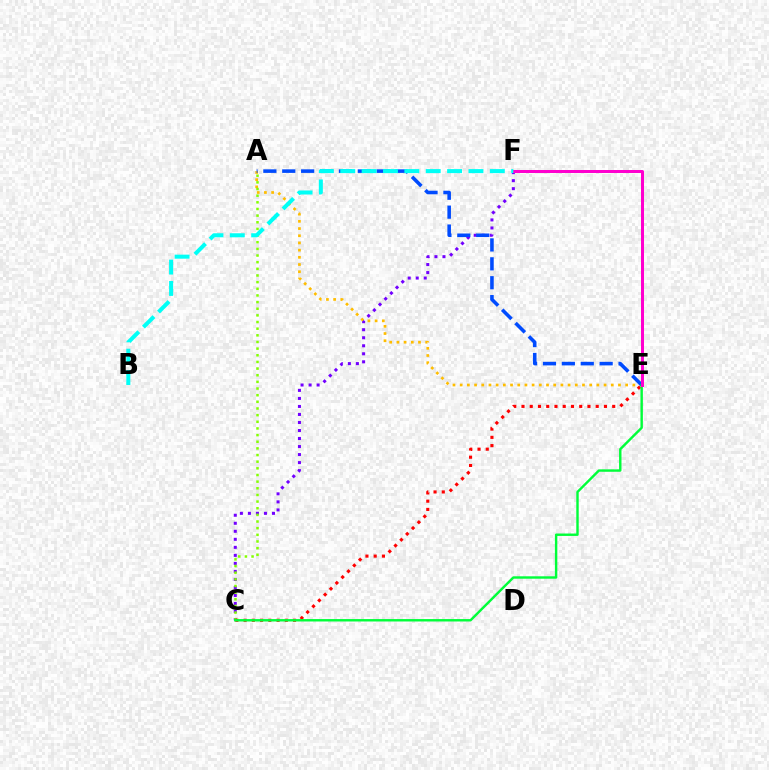{('C', 'F'): [{'color': '#7200ff', 'line_style': 'dotted', 'thickness': 2.18}], ('A', 'E'): [{'color': '#ffbd00', 'line_style': 'dotted', 'thickness': 1.95}, {'color': '#004bff', 'line_style': 'dashed', 'thickness': 2.57}], ('A', 'C'): [{'color': '#84ff00', 'line_style': 'dotted', 'thickness': 1.81}], ('C', 'E'): [{'color': '#ff0000', 'line_style': 'dotted', 'thickness': 2.24}, {'color': '#00ff39', 'line_style': 'solid', 'thickness': 1.74}], ('E', 'F'): [{'color': '#ff00cf', 'line_style': 'solid', 'thickness': 2.16}], ('B', 'F'): [{'color': '#00fff6', 'line_style': 'dashed', 'thickness': 2.9}]}